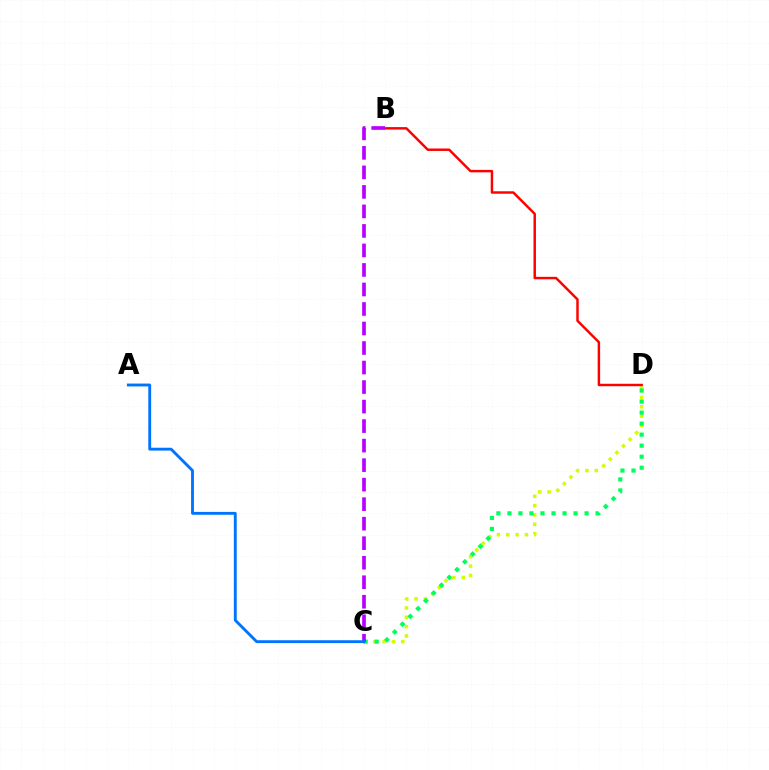{('C', 'D'): [{'color': '#d1ff00', 'line_style': 'dotted', 'thickness': 2.54}, {'color': '#00ff5c', 'line_style': 'dotted', 'thickness': 2.99}], ('B', 'D'): [{'color': '#ff0000', 'line_style': 'solid', 'thickness': 1.77}], ('B', 'C'): [{'color': '#b900ff', 'line_style': 'dashed', 'thickness': 2.65}], ('A', 'C'): [{'color': '#0074ff', 'line_style': 'solid', 'thickness': 2.07}]}